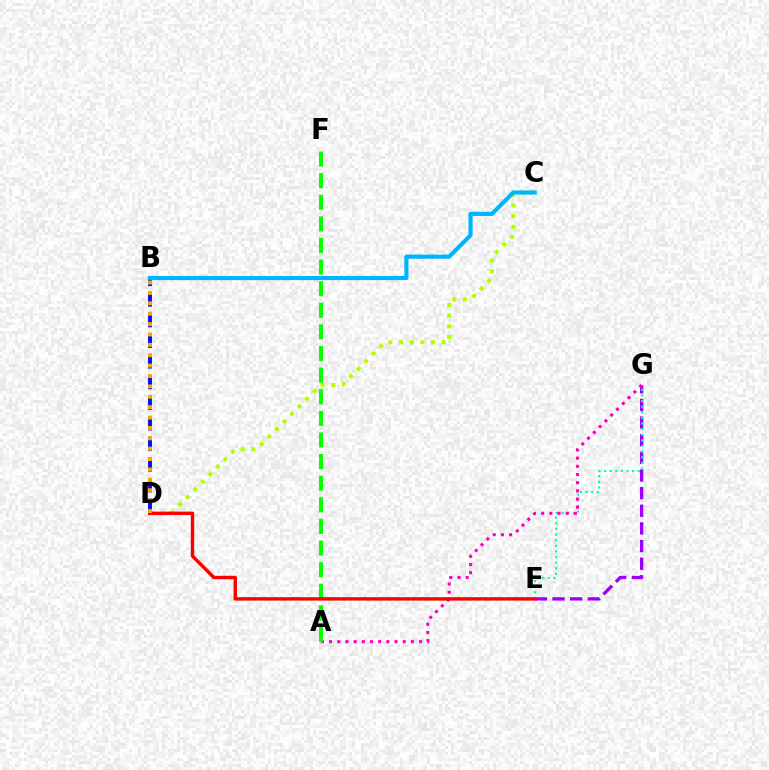{('E', 'G'): [{'color': '#9b00ff', 'line_style': 'dashed', 'thickness': 2.4}, {'color': '#00ff9d', 'line_style': 'dotted', 'thickness': 1.53}], ('B', 'D'): [{'color': '#0010ff', 'line_style': 'dashed', 'thickness': 2.8}, {'color': '#ffa500', 'line_style': 'dotted', 'thickness': 2.82}], ('C', 'D'): [{'color': '#b3ff00', 'line_style': 'dotted', 'thickness': 2.9}], ('A', 'G'): [{'color': '#ff00bd', 'line_style': 'dotted', 'thickness': 2.22}], ('B', 'C'): [{'color': '#00b5ff', 'line_style': 'solid', 'thickness': 2.99}], ('A', 'F'): [{'color': '#08ff00', 'line_style': 'dashed', 'thickness': 2.94}], ('D', 'E'): [{'color': '#ff0000', 'line_style': 'solid', 'thickness': 2.47}]}